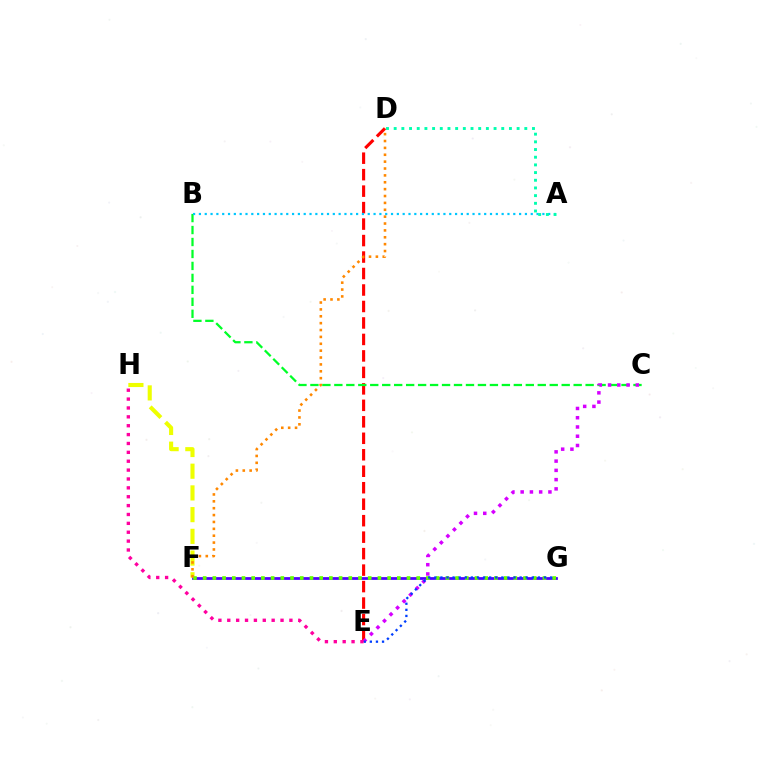{('F', 'G'): [{'color': '#4f00ff', 'line_style': 'solid', 'thickness': 1.98}, {'color': '#66ff00', 'line_style': 'dotted', 'thickness': 2.64}], ('F', 'H'): [{'color': '#eeff00', 'line_style': 'dashed', 'thickness': 2.95}], ('D', 'E'): [{'color': '#ff0000', 'line_style': 'dashed', 'thickness': 2.24}], ('B', 'C'): [{'color': '#00ff27', 'line_style': 'dashed', 'thickness': 1.63}], ('C', 'E'): [{'color': '#d600ff', 'line_style': 'dotted', 'thickness': 2.51}], ('E', 'G'): [{'color': '#003fff', 'line_style': 'dotted', 'thickness': 1.66}], ('A', 'B'): [{'color': '#00c7ff', 'line_style': 'dotted', 'thickness': 1.58}], ('A', 'D'): [{'color': '#00ffaf', 'line_style': 'dotted', 'thickness': 2.09}], ('E', 'H'): [{'color': '#ff00a0', 'line_style': 'dotted', 'thickness': 2.41}], ('D', 'F'): [{'color': '#ff8800', 'line_style': 'dotted', 'thickness': 1.87}]}